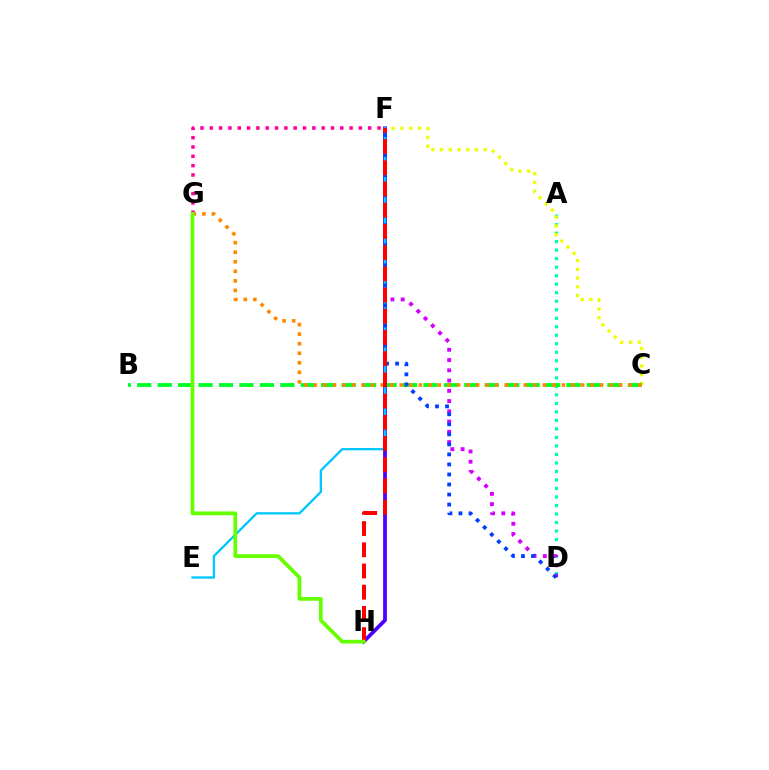{('A', 'D'): [{'color': '#00ffaf', 'line_style': 'dotted', 'thickness': 2.31}], ('D', 'F'): [{'color': '#d600ff', 'line_style': 'dotted', 'thickness': 2.79}, {'color': '#003fff', 'line_style': 'dotted', 'thickness': 2.72}], ('C', 'F'): [{'color': '#eeff00', 'line_style': 'dotted', 'thickness': 2.37}], ('F', 'H'): [{'color': '#4f00ff', 'line_style': 'solid', 'thickness': 2.73}, {'color': '#ff0000', 'line_style': 'dashed', 'thickness': 2.88}], ('E', 'F'): [{'color': '#00c7ff', 'line_style': 'solid', 'thickness': 1.66}], ('F', 'G'): [{'color': '#ff00a0', 'line_style': 'dotted', 'thickness': 2.53}], ('B', 'C'): [{'color': '#00ff27', 'line_style': 'dashed', 'thickness': 2.78}], ('C', 'G'): [{'color': '#ff8800', 'line_style': 'dotted', 'thickness': 2.59}], ('G', 'H'): [{'color': '#66ff00', 'line_style': 'solid', 'thickness': 2.7}]}